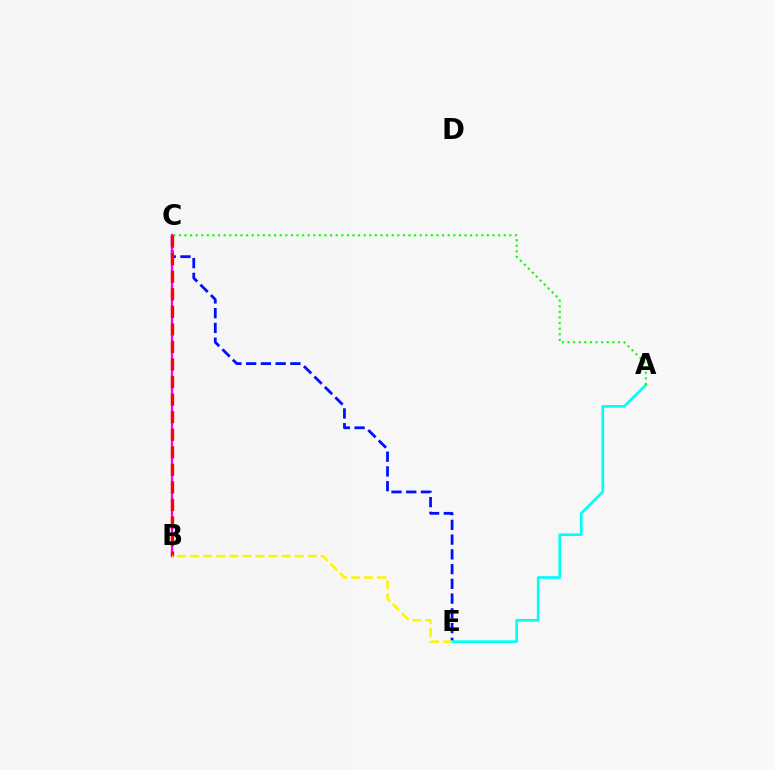{('C', 'E'): [{'color': '#0010ff', 'line_style': 'dashed', 'thickness': 2.0}], ('A', 'E'): [{'color': '#00fff6', 'line_style': 'solid', 'thickness': 1.93}], ('B', 'C'): [{'color': '#ee00ff', 'line_style': 'solid', 'thickness': 1.63}, {'color': '#ff0000', 'line_style': 'dashed', 'thickness': 2.38}], ('A', 'C'): [{'color': '#08ff00', 'line_style': 'dotted', 'thickness': 1.52}], ('B', 'E'): [{'color': '#fcf500', 'line_style': 'dashed', 'thickness': 1.77}]}